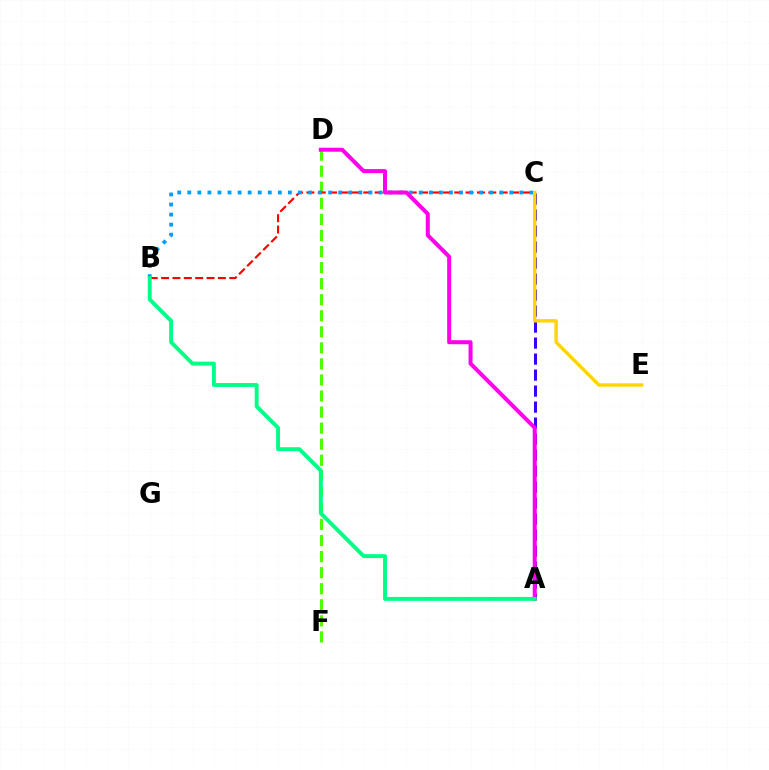{('A', 'C'): [{'color': '#3700ff', 'line_style': 'dashed', 'thickness': 2.17}], ('D', 'F'): [{'color': '#4fff00', 'line_style': 'dashed', 'thickness': 2.18}], ('B', 'C'): [{'color': '#ff0000', 'line_style': 'dashed', 'thickness': 1.54}, {'color': '#009eff', 'line_style': 'dotted', 'thickness': 2.73}], ('A', 'D'): [{'color': '#ff00ed', 'line_style': 'solid', 'thickness': 2.88}], ('A', 'B'): [{'color': '#00ff86', 'line_style': 'solid', 'thickness': 2.81}], ('C', 'E'): [{'color': '#ffd500', 'line_style': 'solid', 'thickness': 2.44}]}